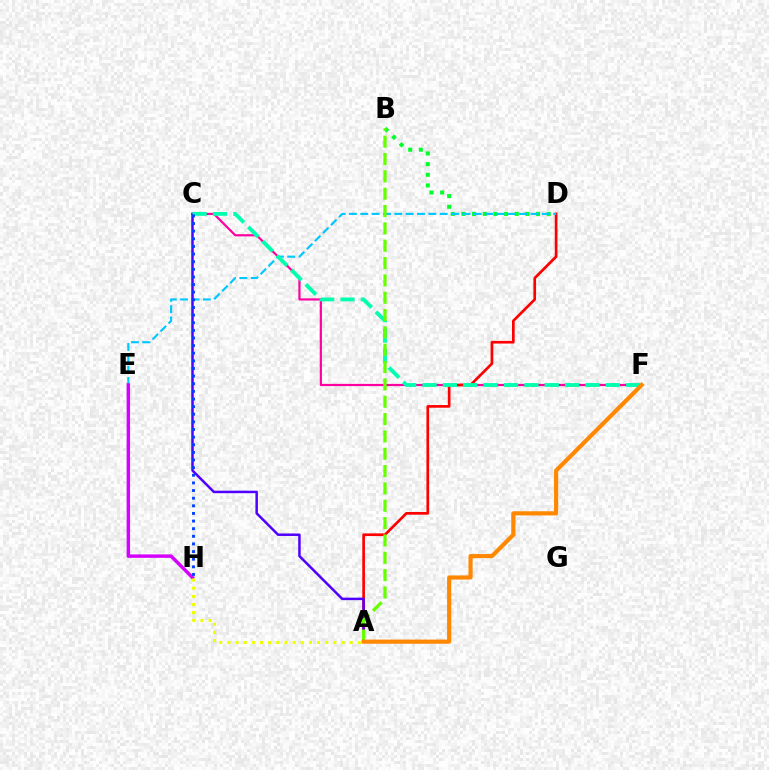{('C', 'F'): [{'color': '#ff00a0', 'line_style': 'solid', 'thickness': 1.59}, {'color': '#00ffaf', 'line_style': 'dashed', 'thickness': 2.77}], ('A', 'D'): [{'color': '#ff0000', 'line_style': 'solid', 'thickness': 1.93}], ('B', 'D'): [{'color': '#00ff27', 'line_style': 'dotted', 'thickness': 2.9}], ('D', 'E'): [{'color': '#00c7ff', 'line_style': 'dashed', 'thickness': 1.54}], ('E', 'H'): [{'color': '#d600ff', 'line_style': 'solid', 'thickness': 2.48}], ('A', 'C'): [{'color': '#4f00ff', 'line_style': 'solid', 'thickness': 1.8}], ('A', 'B'): [{'color': '#66ff00', 'line_style': 'dashed', 'thickness': 2.36}], ('C', 'H'): [{'color': '#003fff', 'line_style': 'dotted', 'thickness': 2.07}], ('A', 'H'): [{'color': '#eeff00', 'line_style': 'dotted', 'thickness': 2.22}], ('A', 'F'): [{'color': '#ff8800', 'line_style': 'solid', 'thickness': 3.0}]}